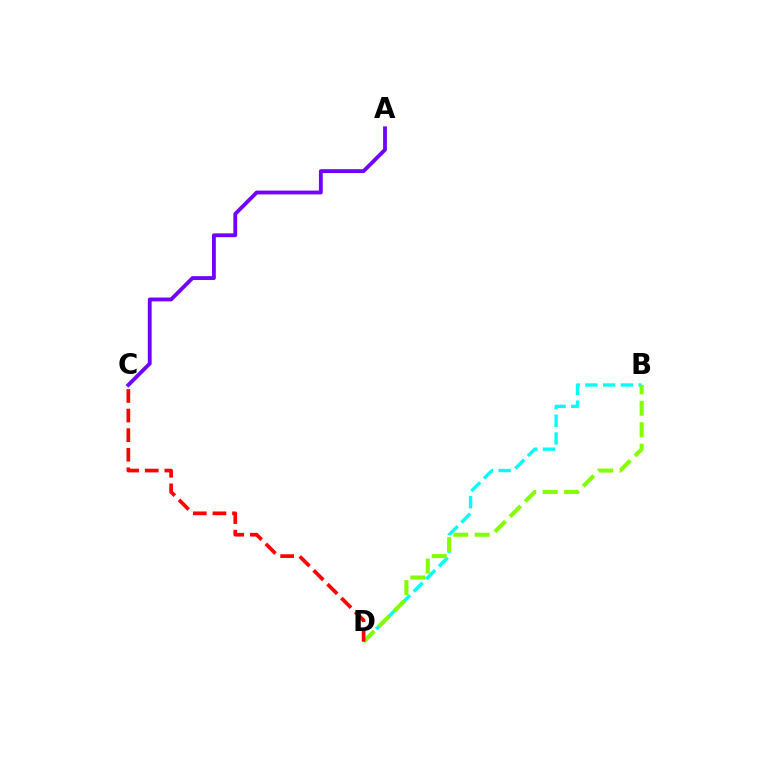{('A', 'C'): [{'color': '#7200ff', 'line_style': 'solid', 'thickness': 2.76}], ('B', 'D'): [{'color': '#00fff6', 'line_style': 'dashed', 'thickness': 2.41}, {'color': '#84ff00', 'line_style': 'dashed', 'thickness': 2.91}], ('C', 'D'): [{'color': '#ff0000', 'line_style': 'dashed', 'thickness': 2.66}]}